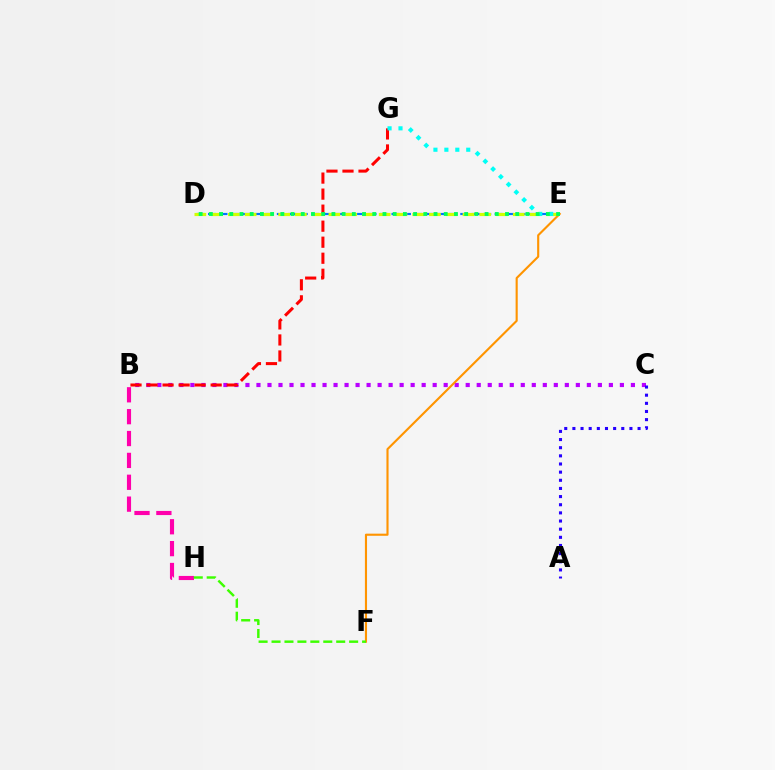{('D', 'E'): [{'color': '#0074ff', 'line_style': 'dashed', 'thickness': 1.56}, {'color': '#d1ff00', 'line_style': 'dashed', 'thickness': 2.28}, {'color': '#00ff5c', 'line_style': 'dotted', 'thickness': 2.77}], ('B', 'C'): [{'color': '#b900ff', 'line_style': 'dotted', 'thickness': 2.99}], ('A', 'C'): [{'color': '#2500ff', 'line_style': 'dotted', 'thickness': 2.21}], ('B', 'G'): [{'color': '#ff0000', 'line_style': 'dashed', 'thickness': 2.18}], ('B', 'H'): [{'color': '#ff00ac', 'line_style': 'dashed', 'thickness': 2.97}], ('E', 'F'): [{'color': '#ff9400', 'line_style': 'solid', 'thickness': 1.53}], ('E', 'G'): [{'color': '#00fff6', 'line_style': 'dotted', 'thickness': 2.97}], ('F', 'H'): [{'color': '#3dff00', 'line_style': 'dashed', 'thickness': 1.76}]}